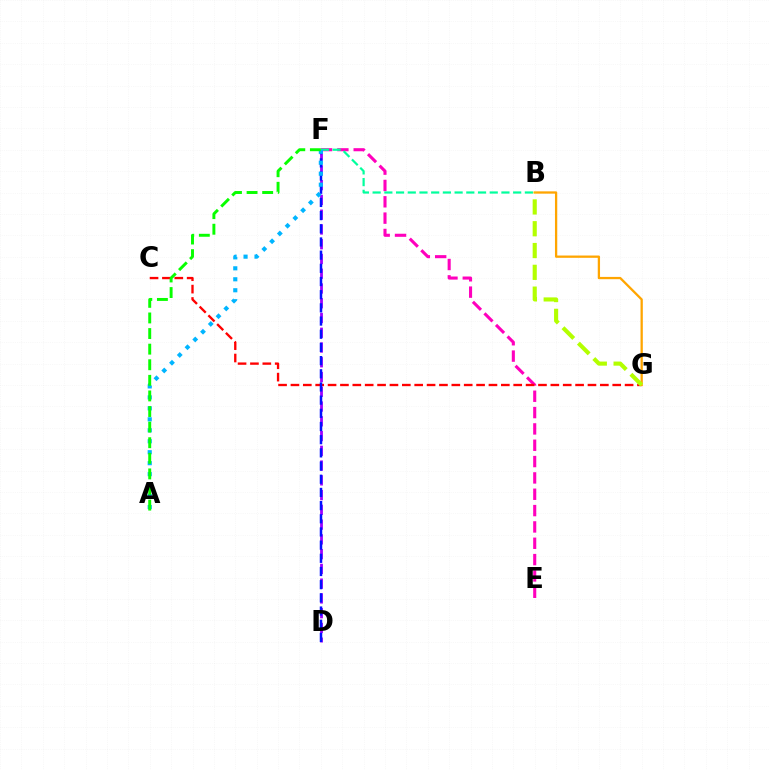{('E', 'F'): [{'color': '#ff00bd', 'line_style': 'dashed', 'thickness': 2.22}], ('B', 'F'): [{'color': '#00ff9d', 'line_style': 'dashed', 'thickness': 1.59}], ('D', 'F'): [{'color': '#9b00ff', 'line_style': 'dashed', 'thickness': 2.0}, {'color': '#0010ff', 'line_style': 'dashed', 'thickness': 1.79}], ('C', 'G'): [{'color': '#ff0000', 'line_style': 'dashed', 'thickness': 1.68}], ('B', 'G'): [{'color': '#ffa500', 'line_style': 'solid', 'thickness': 1.65}, {'color': '#b3ff00', 'line_style': 'dashed', 'thickness': 2.96}], ('A', 'F'): [{'color': '#00b5ff', 'line_style': 'dotted', 'thickness': 2.98}, {'color': '#08ff00', 'line_style': 'dashed', 'thickness': 2.12}]}